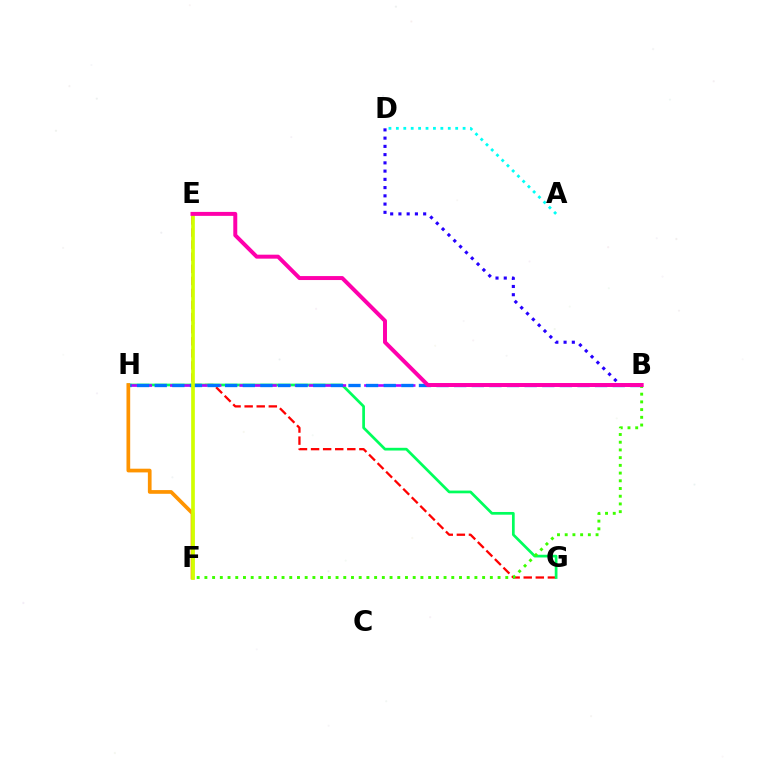{('E', 'G'): [{'color': '#ff0000', 'line_style': 'dashed', 'thickness': 1.64}], ('G', 'H'): [{'color': '#00ff5c', 'line_style': 'solid', 'thickness': 1.96}], ('B', 'H'): [{'color': '#b900ff', 'line_style': 'dashed', 'thickness': 1.88}, {'color': '#0074ff', 'line_style': 'dashed', 'thickness': 2.39}], ('F', 'H'): [{'color': '#ff9400', 'line_style': 'solid', 'thickness': 2.67}], ('E', 'F'): [{'color': '#d1ff00', 'line_style': 'solid', 'thickness': 2.65}], ('B', 'D'): [{'color': '#2500ff', 'line_style': 'dotted', 'thickness': 2.24}], ('B', 'F'): [{'color': '#3dff00', 'line_style': 'dotted', 'thickness': 2.1}], ('B', 'E'): [{'color': '#ff00ac', 'line_style': 'solid', 'thickness': 2.86}], ('A', 'D'): [{'color': '#00fff6', 'line_style': 'dotted', 'thickness': 2.01}]}